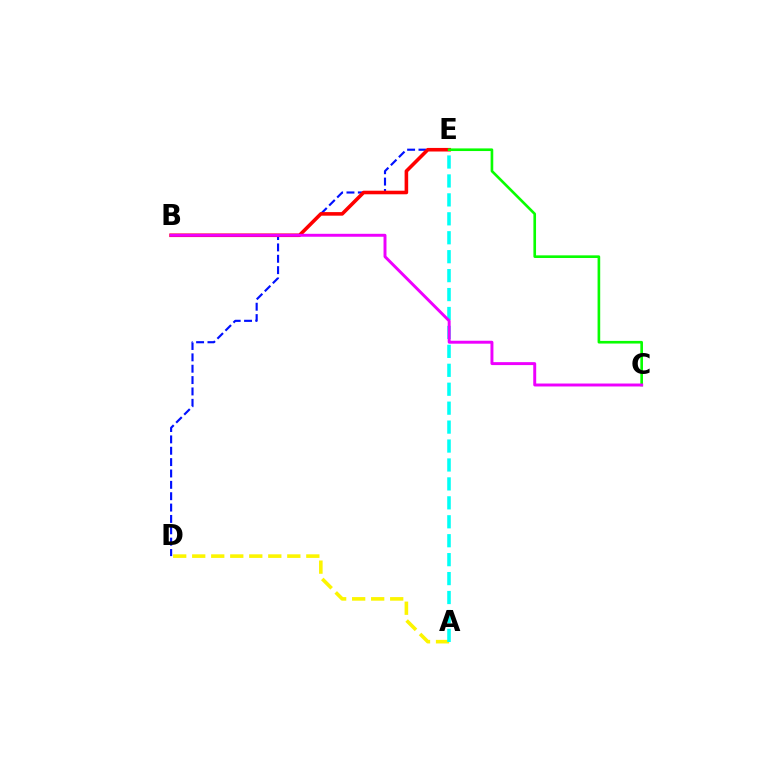{('A', 'D'): [{'color': '#fcf500', 'line_style': 'dashed', 'thickness': 2.58}], ('D', 'E'): [{'color': '#0010ff', 'line_style': 'dashed', 'thickness': 1.54}], ('B', 'E'): [{'color': '#ff0000', 'line_style': 'solid', 'thickness': 2.58}], ('C', 'E'): [{'color': '#08ff00', 'line_style': 'solid', 'thickness': 1.9}], ('A', 'E'): [{'color': '#00fff6', 'line_style': 'dashed', 'thickness': 2.57}], ('B', 'C'): [{'color': '#ee00ff', 'line_style': 'solid', 'thickness': 2.12}]}